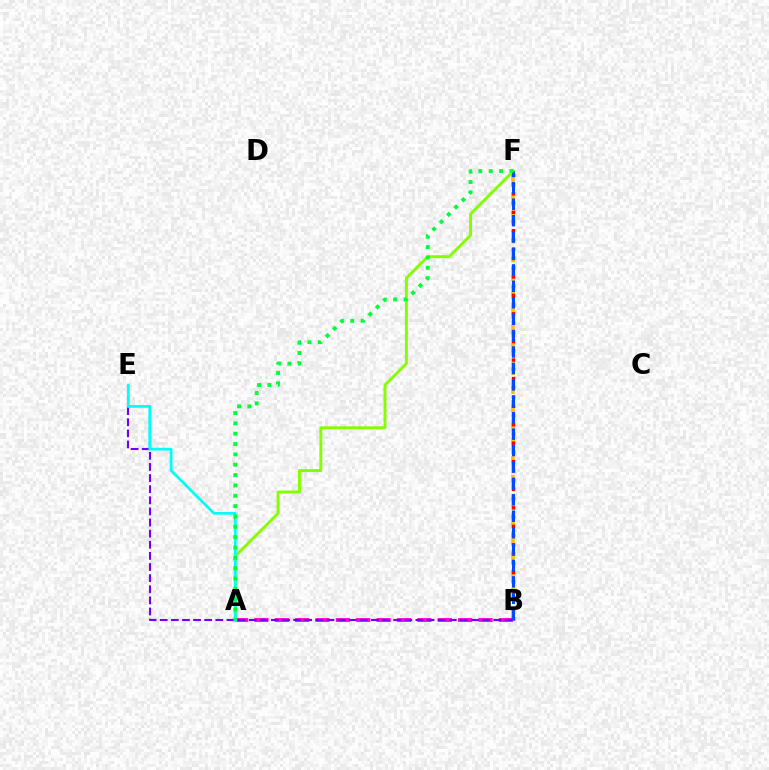{('B', 'F'): [{'color': '#ffbd00', 'line_style': 'dashed', 'thickness': 2.56}, {'color': '#ff0000', 'line_style': 'dotted', 'thickness': 2.51}, {'color': '#004bff', 'line_style': 'dashed', 'thickness': 2.23}], ('A', 'B'): [{'color': '#ff00cf', 'line_style': 'dashed', 'thickness': 2.77}], ('A', 'F'): [{'color': '#84ff00', 'line_style': 'solid', 'thickness': 2.1}, {'color': '#00ff39', 'line_style': 'dotted', 'thickness': 2.81}], ('B', 'E'): [{'color': '#7200ff', 'line_style': 'dashed', 'thickness': 1.51}], ('A', 'E'): [{'color': '#00fff6', 'line_style': 'solid', 'thickness': 1.97}]}